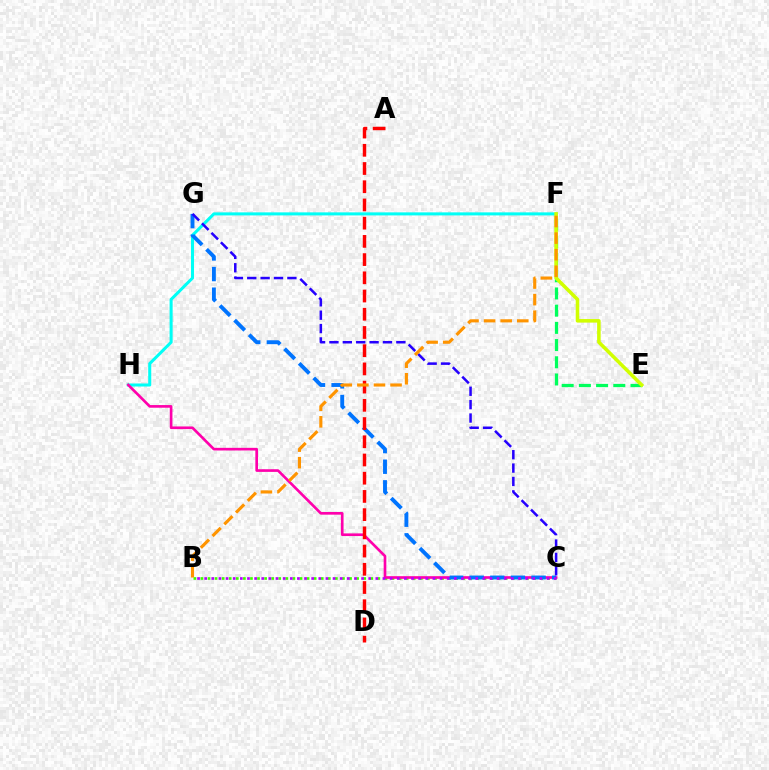{('B', 'C'): [{'color': '#3dff00', 'line_style': 'dotted', 'thickness': 1.92}, {'color': '#b900ff', 'line_style': 'dotted', 'thickness': 1.94}], ('F', 'H'): [{'color': '#00fff6', 'line_style': 'solid', 'thickness': 2.19}], ('E', 'F'): [{'color': '#00ff5c', 'line_style': 'dashed', 'thickness': 2.34}, {'color': '#d1ff00', 'line_style': 'solid', 'thickness': 2.56}], ('C', 'H'): [{'color': '#ff00ac', 'line_style': 'solid', 'thickness': 1.91}], ('C', 'G'): [{'color': '#0074ff', 'line_style': 'dashed', 'thickness': 2.8}, {'color': '#2500ff', 'line_style': 'dashed', 'thickness': 1.82}], ('A', 'D'): [{'color': '#ff0000', 'line_style': 'dashed', 'thickness': 2.47}], ('B', 'F'): [{'color': '#ff9400', 'line_style': 'dashed', 'thickness': 2.25}]}